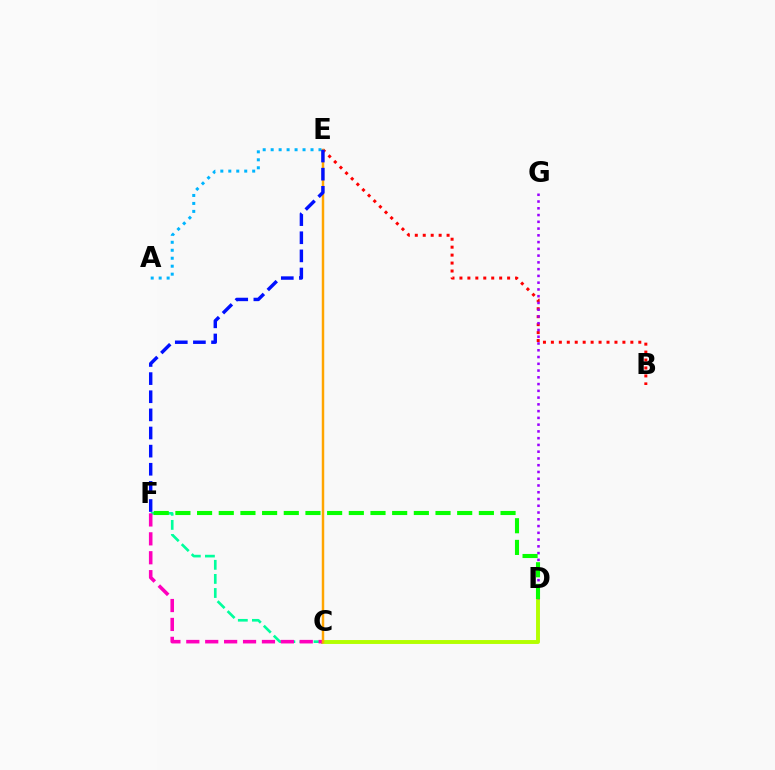{('C', 'D'): [{'color': '#b3ff00', 'line_style': 'solid', 'thickness': 2.81}], ('C', 'F'): [{'color': '#00ff9d', 'line_style': 'dashed', 'thickness': 1.91}, {'color': '#ff00bd', 'line_style': 'dashed', 'thickness': 2.57}], ('B', 'E'): [{'color': '#ff0000', 'line_style': 'dotted', 'thickness': 2.16}], ('A', 'E'): [{'color': '#00b5ff', 'line_style': 'dotted', 'thickness': 2.17}], ('D', 'G'): [{'color': '#9b00ff', 'line_style': 'dotted', 'thickness': 1.84}], ('C', 'E'): [{'color': '#ffa500', 'line_style': 'solid', 'thickness': 1.78}], ('D', 'F'): [{'color': '#08ff00', 'line_style': 'dashed', 'thickness': 2.94}], ('E', 'F'): [{'color': '#0010ff', 'line_style': 'dashed', 'thickness': 2.46}]}